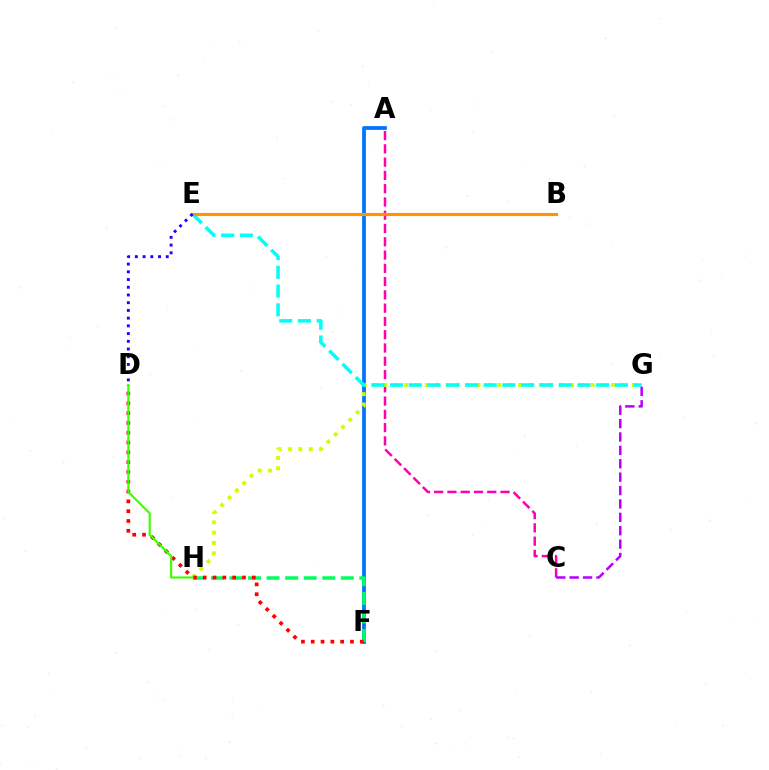{('A', 'C'): [{'color': '#ff00ac', 'line_style': 'dashed', 'thickness': 1.8}], ('A', 'F'): [{'color': '#0074ff', 'line_style': 'solid', 'thickness': 2.7}], ('G', 'H'): [{'color': '#d1ff00', 'line_style': 'dotted', 'thickness': 2.81}], ('F', 'H'): [{'color': '#00ff5c', 'line_style': 'dashed', 'thickness': 2.52}], ('E', 'G'): [{'color': '#00fff6', 'line_style': 'dashed', 'thickness': 2.55}], ('C', 'G'): [{'color': '#b900ff', 'line_style': 'dashed', 'thickness': 1.82}], ('D', 'F'): [{'color': '#ff0000', 'line_style': 'dotted', 'thickness': 2.66}], ('B', 'E'): [{'color': '#ff9400', 'line_style': 'solid', 'thickness': 2.24}], ('D', 'E'): [{'color': '#2500ff', 'line_style': 'dotted', 'thickness': 2.1}], ('D', 'H'): [{'color': '#3dff00', 'line_style': 'solid', 'thickness': 1.54}]}